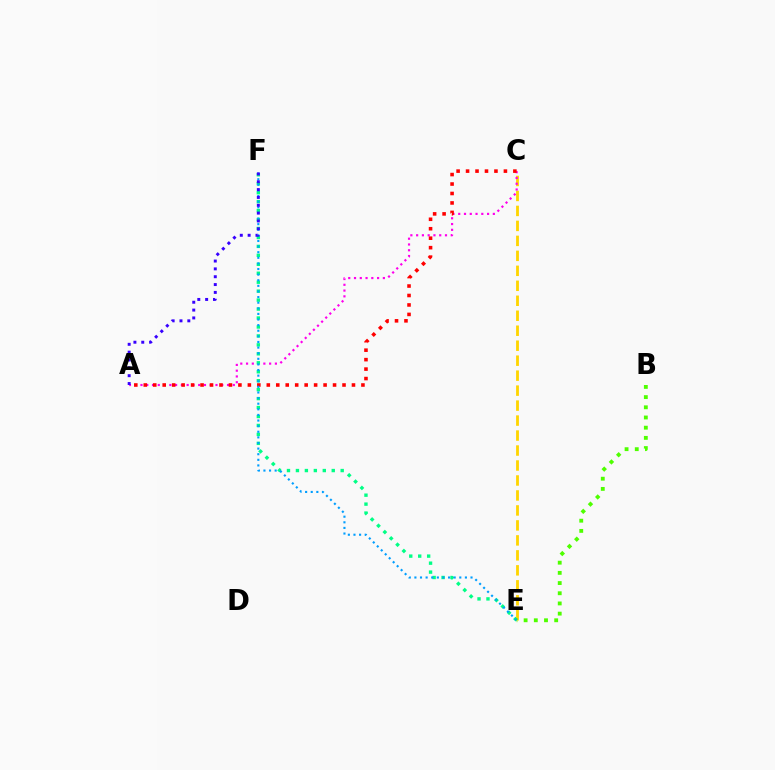{('C', 'E'): [{'color': '#ffd500', 'line_style': 'dashed', 'thickness': 2.03}], ('A', 'C'): [{'color': '#ff00ed', 'line_style': 'dotted', 'thickness': 1.57}, {'color': '#ff0000', 'line_style': 'dotted', 'thickness': 2.57}], ('E', 'F'): [{'color': '#00ff86', 'line_style': 'dotted', 'thickness': 2.43}, {'color': '#009eff', 'line_style': 'dotted', 'thickness': 1.52}], ('A', 'F'): [{'color': '#3700ff', 'line_style': 'dotted', 'thickness': 2.13}], ('B', 'E'): [{'color': '#4fff00', 'line_style': 'dotted', 'thickness': 2.77}]}